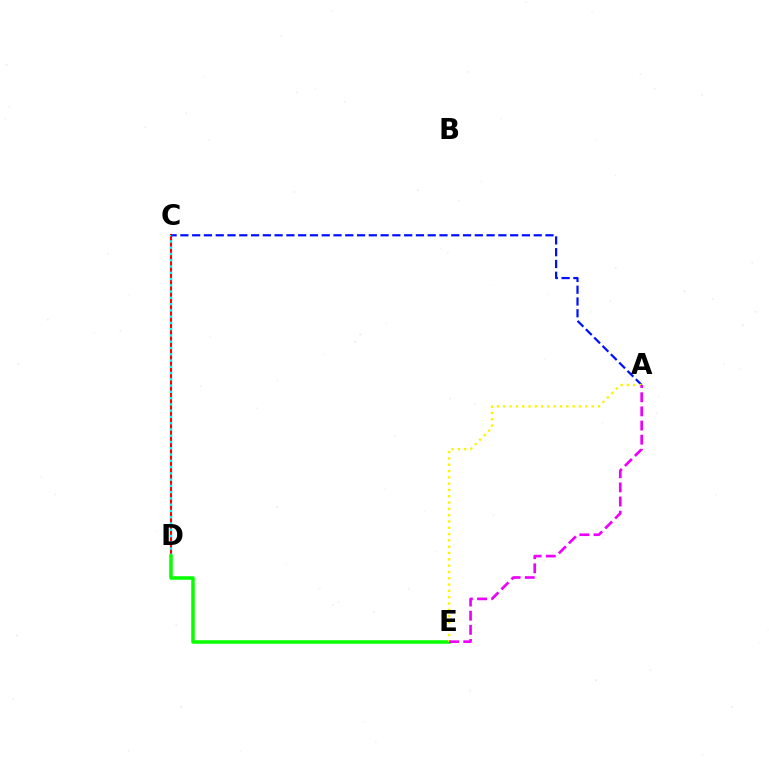{('C', 'D'): [{'color': '#ff0000', 'line_style': 'solid', 'thickness': 1.51}, {'color': '#00fff6', 'line_style': 'dotted', 'thickness': 1.7}], ('D', 'E'): [{'color': '#08ff00', 'line_style': 'solid', 'thickness': 2.54}], ('A', 'C'): [{'color': '#0010ff', 'line_style': 'dashed', 'thickness': 1.6}], ('A', 'E'): [{'color': '#fcf500', 'line_style': 'dotted', 'thickness': 1.71}, {'color': '#ee00ff', 'line_style': 'dashed', 'thickness': 1.92}]}